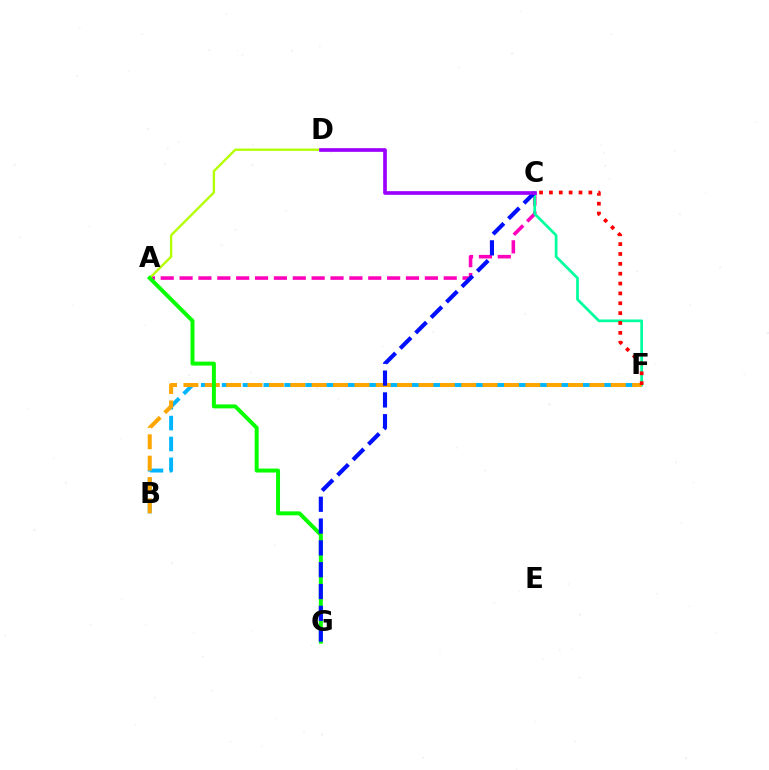{('A', 'C'): [{'color': '#ff00bd', 'line_style': 'dashed', 'thickness': 2.56}], ('B', 'F'): [{'color': '#00b5ff', 'line_style': 'dashed', 'thickness': 2.84}, {'color': '#ffa500', 'line_style': 'dashed', 'thickness': 2.9}], ('C', 'F'): [{'color': '#00ff9d', 'line_style': 'solid', 'thickness': 1.96}, {'color': '#ff0000', 'line_style': 'dotted', 'thickness': 2.68}], ('A', 'D'): [{'color': '#b3ff00', 'line_style': 'solid', 'thickness': 1.69}], ('A', 'G'): [{'color': '#08ff00', 'line_style': 'solid', 'thickness': 2.86}], ('C', 'G'): [{'color': '#0010ff', 'line_style': 'dashed', 'thickness': 2.96}], ('C', 'D'): [{'color': '#9b00ff', 'line_style': 'solid', 'thickness': 2.64}]}